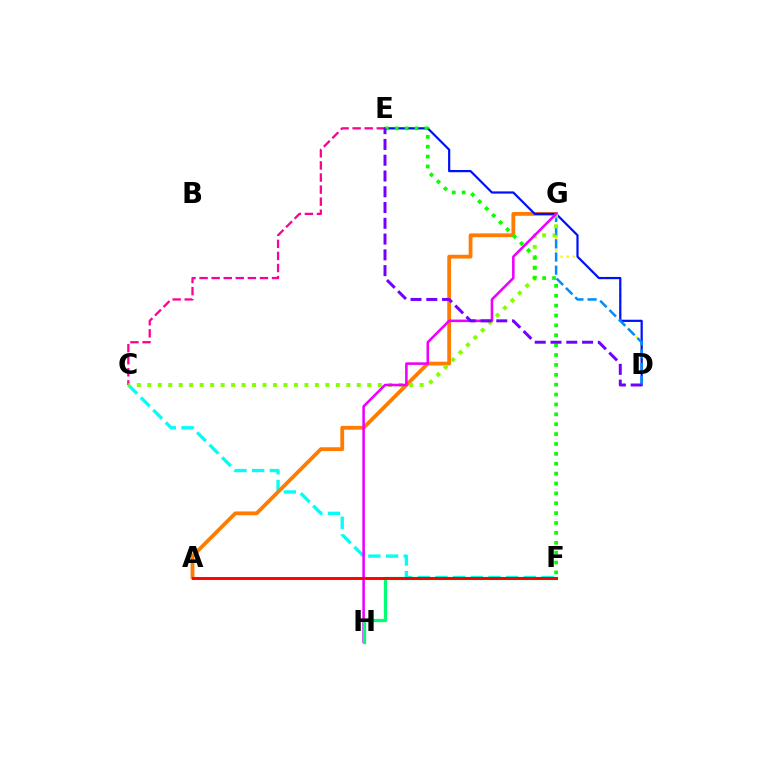{('C', 'E'): [{'color': '#ff0094', 'line_style': 'dashed', 'thickness': 1.64}], ('C', 'F'): [{'color': '#00fff6', 'line_style': 'dashed', 'thickness': 2.4}], ('D', 'G'): [{'color': '#fcf500', 'line_style': 'dotted', 'thickness': 1.65}, {'color': '#008cff', 'line_style': 'dashed', 'thickness': 1.79}], ('A', 'G'): [{'color': '#ff7c00', 'line_style': 'solid', 'thickness': 2.73}], ('D', 'E'): [{'color': '#0010ff', 'line_style': 'solid', 'thickness': 1.59}, {'color': '#7200ff', 'line_style': 'dashed', 'thickness': 2.14}], ('C', 'G'): [{'color': '#84ff00', 'line_style': 'dotted', 'thickness': 2.85}], ('G', 'H'): [{'color': '#ee00ff', 'line_style': 'solid', 'thickness': 1.85}], ('E', 'F'): [{'color': '#08ff00', 'line_style': 'dotted', 'thickness': 2.68}], ('F', 'H'): [{'color': '#00ff74', 'line_style': 'solid', 'thickness': 2.35}], ('A', 'F'): [{'color': '#ff0000', 'line_style': 'solid', 'thickness': 2.09}]}